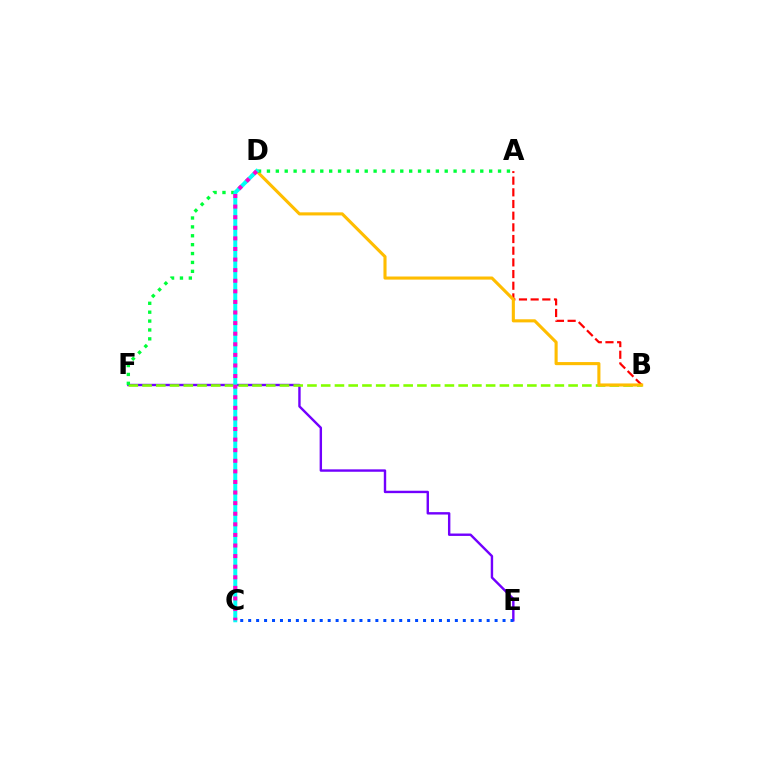{('E', 'F'): [{'color': '#7200ff', 'line_style': 'solid', 'thickness': 1.73}], ('B', 'F'): [{'color': '#84ff00', 'line_style': 'dashed', 'thickness': 1.87}], ('A', 'B'): [{'color': '#ff0000', 'line_style': 'dashed', 'thickness': 1.59}], ('C', 'E'): [{'color': '#004bff', 'line_style': 'dotted', 'thickness': 2.16}], ('B', 'D'): [{'color': '#ffbd00', 'line_style': 'solid', 'thickness': 2.23}], ('A', 'F'): [{'color': '#00ff39', 'line_style': 'dotted', 'thickness': 2.41}], ('C', 'D'): [{'color': '#00fff6', 'line_style': 'solid', 'thickness': 2.86}, {'color': '#ff00cf', 'line_style': 'dotted', 'thickness': 2.88}]}